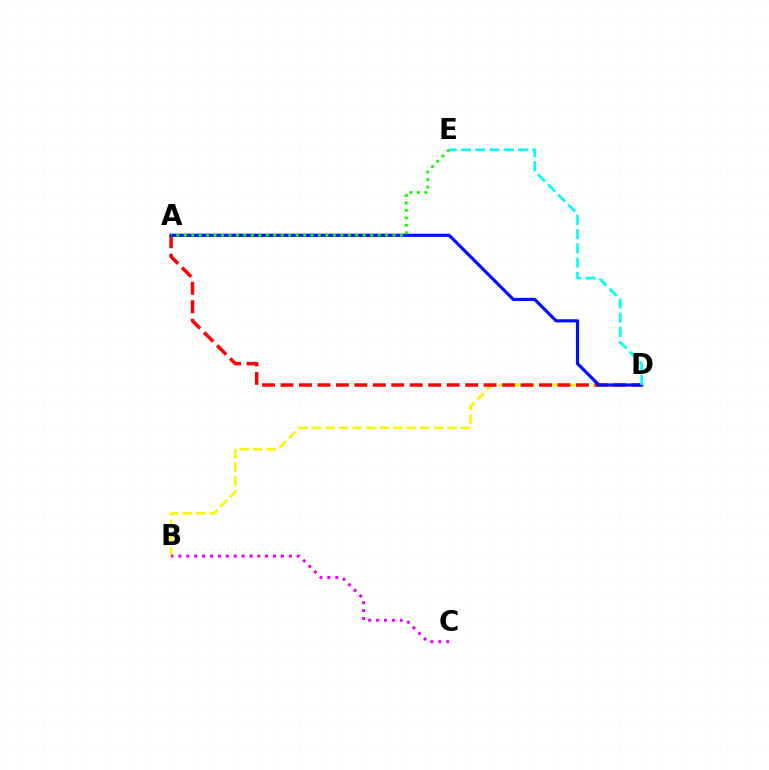{('B', 'D'): [{'color': '#fcf500', 'line_style': 'dashed', 'thickness': 1.84}], ('A', 'D'): [{'color': '#ff0000', 'line_style': 'dashed', 'thickness': 2.51}, {'color': '#0010ff', 'line_style': 'solid', 'thickness': 2.29}], ('D', 'E'): [{'color': '#00fff6', 'line_style': 'dashed', 'thickness': 1.93}], ('B', 'C'): [{'color': '#ee00ff', 'line_style': 'dotted', 'thickness': 2.14}], ('A', 'E'): [{'color': '#08ff00', 'line_style': 'dotted', 'thickness': 2.03}]}